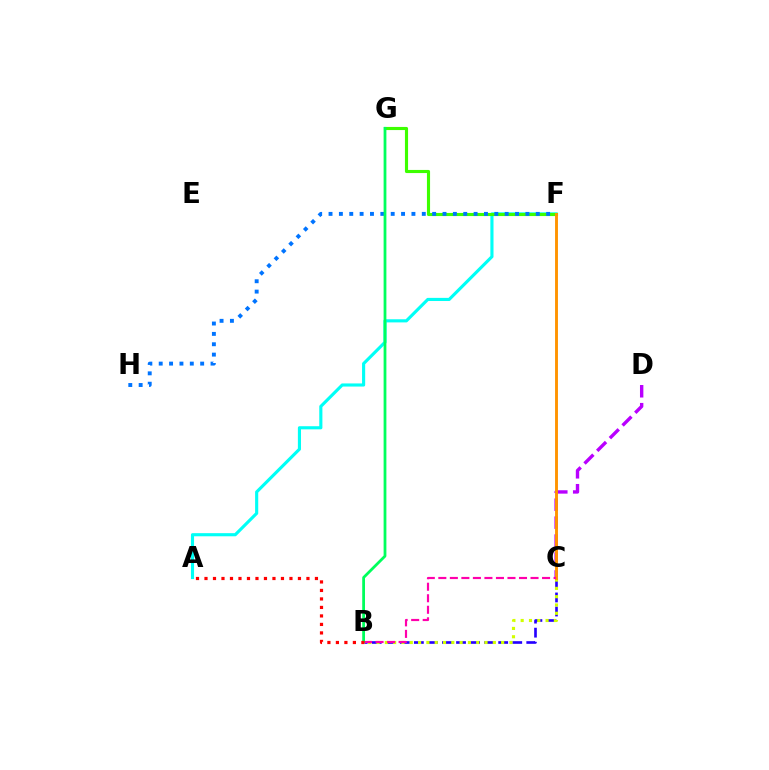{('A', 'F'): [{'color': '#00fff6', 'line_style': 'solid', 'thickness': 2.25}], ('B', 'C'): [{'color': '#2500ff', 'line_style': 'dashed', 'thickness': 1.91}, {'color': '#d1ff00', 'line_style': 'dotted', 'thickness': 2.26}, {'color': '#ff00ac', 'line_style': 'dashed', 'thickness': 1.57}], ('F', 'G'): [{'color': '#3dff00', 'line_style': 'solid', 'thickness': 2.25}], ('C', 'D'): [{'color': '#b900ff', 'line_style': 'dashed', 'thickness': 2.44}], ('C', 'F'): [{'color': '#ff9400', 'line_style': 'solid', 'thickness': 2.09}], ('F', 'H'): [{'color': '#0074ff', 'line_style': 'dotted', 'thickness': 2.82}], ('B', 'G'): [{'color': '#00ff5c', 'line_style': 'solid', 'thickness': 2.0}], ('A', 'B'): [{'color': '#ff0000', 'line_style': 'dotted', 'thickness': 2.31}]}